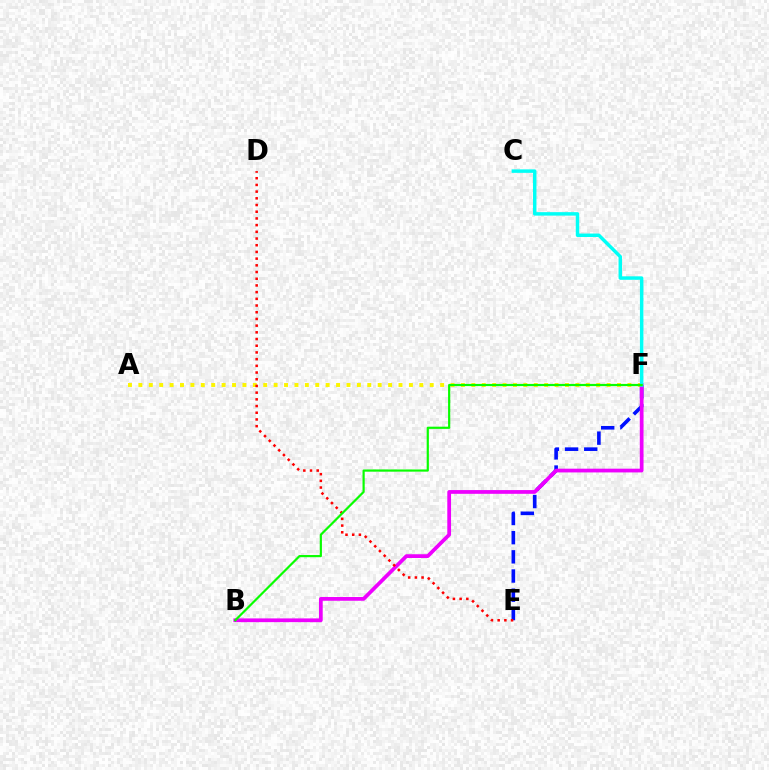{('A', 'F'): [{'color': '#fcf500', 'line_style': 'dotted', 'thickness': 2.83}], ('E', 'F'): [{'color': '#0010ff', 'line_style': 'dashed', 'thickness': 2.6}], ('B', 'F'): [{'color': '#ee00ff', 'line_style': 'solid', 'thickness': 2.7}, {'color': '#08ff00', 'line_style': 'solid', 'thickness': 1.57}], ('C', 'F'): [{'color': '#00fff6', 'line_style': 'solid', 'thickness': 2.49}], ('D', 'E'): [{'color': '#ff0000', 'line_style': 'dotted', 'thickness': 1.82}]}